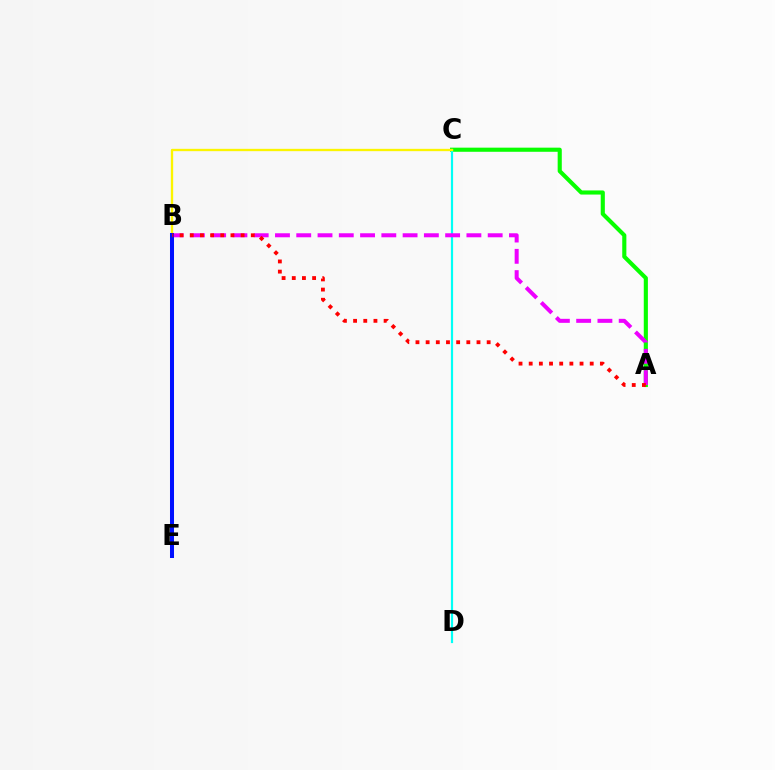{('A', 'C'): [{'color': '#08ff00', 'line_style': 'solid', 'thickness': 2.97}], ('C', 'D'): [{'color': '#00fff6', 'line_style': 'solid', 'thickness': 1.58}], ('A', 'B'): [{'color': '#ee00ff', 'line_style': 'dashed', 'thickness': 2.89}, {'color': '#ff0000', 'line_style': 'dotted', 'thickness': 2.76}], ('B', 'C'): [{'color': '#fcf500', 'line_style': 'solid', 'thickness': 1.68}], ('B', 'E'): [{'color': '#0010ff', 'line_style': 'solid', 'thickness': 2.9}]}